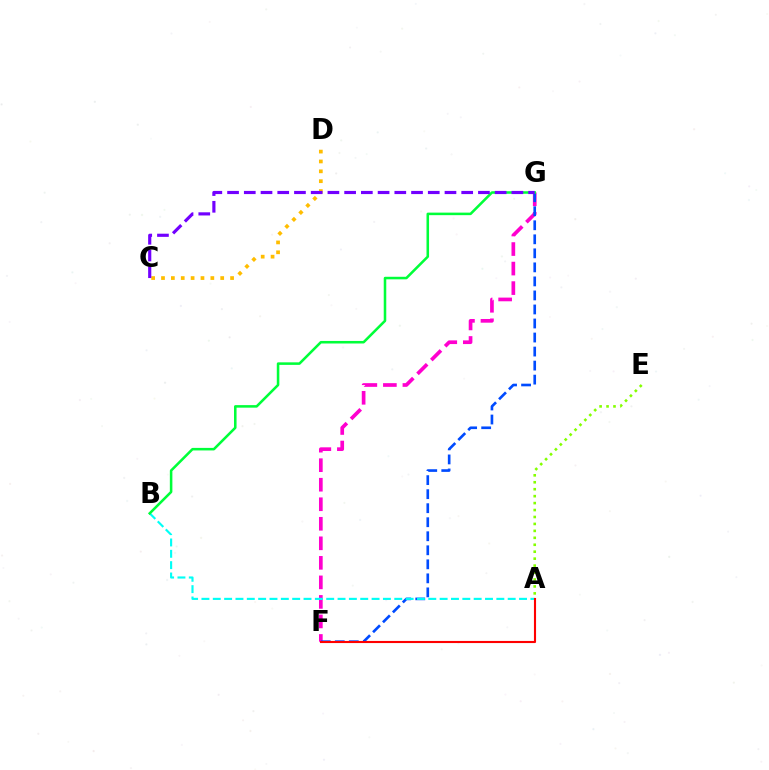{('F', 'G'): [{'color': '#ff00cf', 'line_style': 'dashed', 'thickness': 2.65}, {'color': '#004bff', 'line_style': 'dashed', 'thickness': 1.91}], ('C', 'D'): [{'color': '#ffbd00', 'line_style': 'dotted', 'thickness': 2.68}], ('A', 'E'): [{'color': '#84ff00', 'line_style': 'dotted', 'thickness': 1.89}], ('A', 'B'): [{'color': '#00fff6', 'line_style': 'dashed', 'thickness': 1.54}], ('B', 'G'): [{'color': '#00ff39', 'line_style': 'solid', 'thickness': 1.83}], ('C', 'G'): [{'color': '#7200ff', 'line_style': 'dashed', 'thickness': 2.27}], ('A', 'F'): [{'color': '#ff0000', 'line_style': 'solid', 'thickness': 1.53}]}